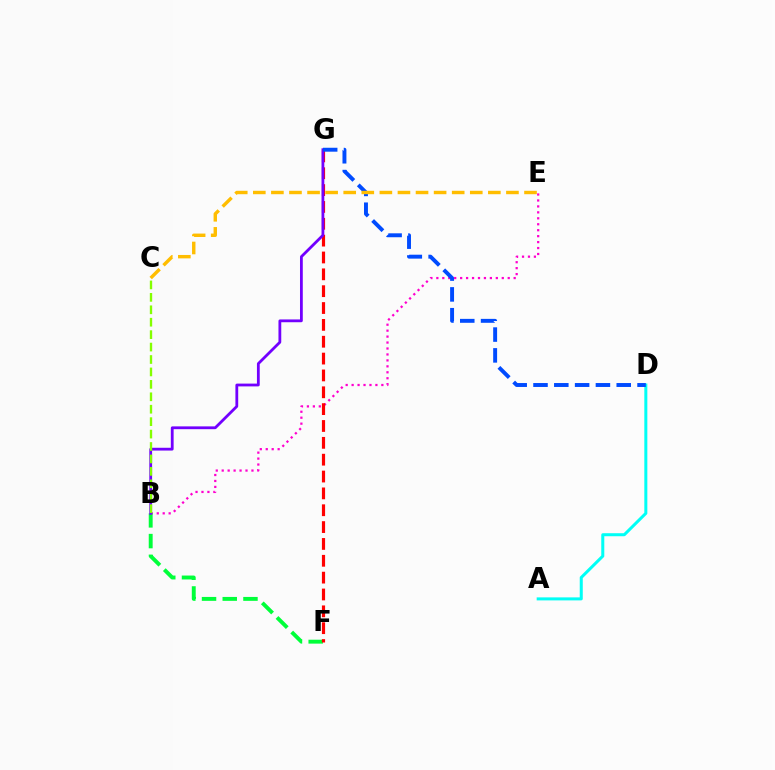{('A', 'D'): [{'color': '#00fff6', 'line_style': 'solid', 'thickness': 2.17}], ('B', 'E'): [{'color': '#ff00cf', 'line_style': 'dotted', 'thickness': 1.62}], ('B', 'F'): [{'color': '#00ff39', 'line_style': 'dashed', 'thickness': 2.81}], ('F', 'G'): [{'color': '#ff0000', 'line_style': 'dashed', 'thickness': 2.29}], ('B', 'G'): [{'color': '#7200ff', 'line_style': 'solid', 'thickness': 2.01}], ('D', 'G'): [{'color': '#004bff', 'line_style': 'dashed', 'thickness': 2.83}], ('B', 'C'): [{'color': '#84ff00', 'line_style': 'dashed', 'thickness': 1.69}], ('C', 'E'): [{'color': '#ffbd00', 'line_style': 'dashed', 'thickness': 2.46}]}